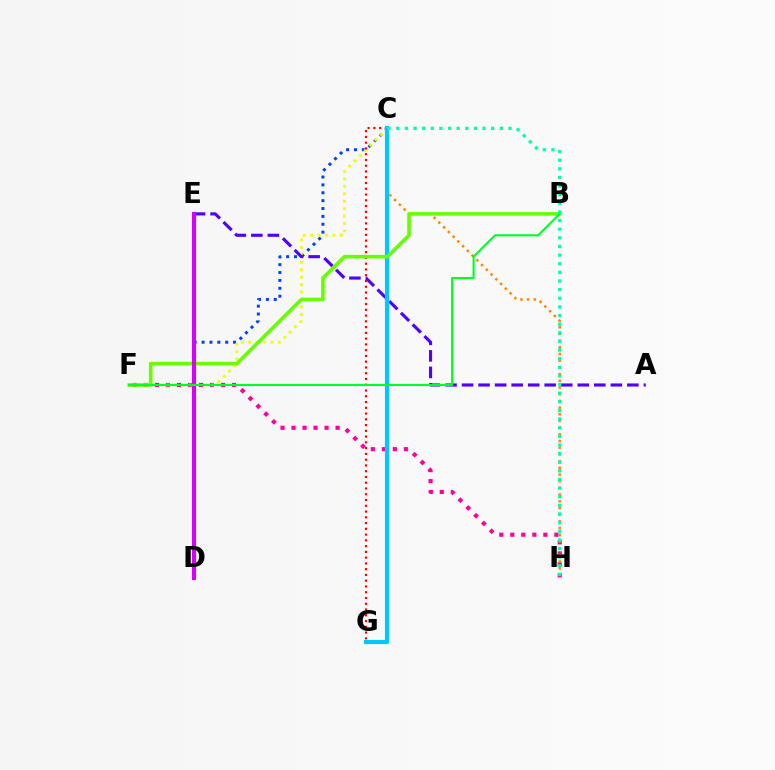{('F', 'H'): [{'color': '#ff00a0', 'line_style': 'dotted', 'thickness': 2.99}], ('C', 'D'): [{'color': '#003fff', 'line_style': 'dotted', 'thickness': 2.14}], ('C', 'F'): [{'color': '#eeff00', 'line_style': 'dotted', 'thickness': 2.02}], ('A', 'E'): [{'color': '#4f00ff', 'line_style': 'dashed', 'thickness': 2.25}], ('C', 'H'): [{'color': '#ff8800', 'line_style': 'dotted', 'thickness': 1.82}, {'color': '#00ffaf', 'line_style': 'dotted', 'thickness': 2.34}], ('C', 'G'): [{'color': '#ff0000', 'line_style': 'dotted', 'thickness': 1.57}, {'color': '#00c7ff', 'line_style': 'solid', 'thickness': 2.98}], ('B', 'F'): [{'color': '#66ff00', 'line_style': 'solid', 'thickness': 2.58}, {'color': '#00ff27', 'line_style': 'solid', 'thickness': 1.52}], ('D', 'E'): [{'color': '#d600ff', 'line_style': 'solid', 'thickness': 2.94}]}